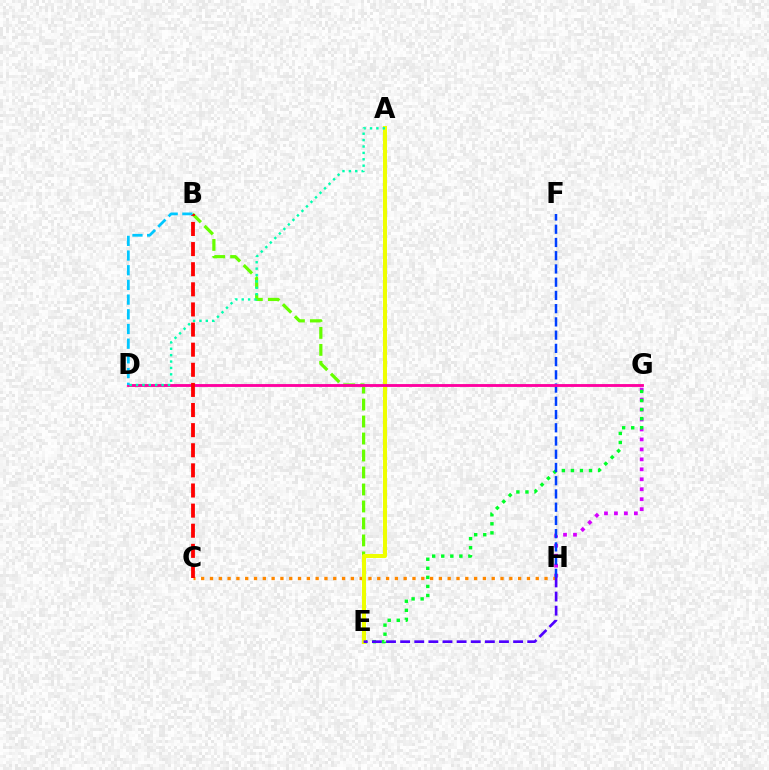{('B', 'E'): [{'color': '#66ff00', 'line_style': 'dashed', 'thickness': 2.31}], ('G', 'H'): [{'color': '#d600ff', 'line_style': 'dotted', 'thickness': 2.71}], ('C', 'H'): [{'color': '#ff8800', 'line_style': 'dotted', 'thickness': 2.39}], ('E', 'G'): [{'color': '#00ff27', 'line_style': 'dotted', 'thickness': 2.46}], ('F', 'H'): [{'color': '#003fff', 'line_style': 'dashed', 'thickness': 1.8}], ('A', 'E'): [{'color': '#eeff00', 'line_style': 'solid', 'thickness': 2.9}], ('E', 'H'): [{'color': '#4f00ff', 'line_style': 'dashed', 'thickness': 1.92}], ('D', 'G'): [{'color': '#ff00a0', 'line_style': 'solid', 'thickness': 2.05}], ('B', 'C'): [{'color': '#ff0000', 'line_style': 'dashed', 'thickness': 2.73}], ('A', 'D'): [{'color': '#00ffaf', 'line_style': 'dotted', 'thickness': 1.74}], ('B', 'D'): [{'color': '#00c7ff', 'line_style': 'dashed', 'thickness': 2.0}]}